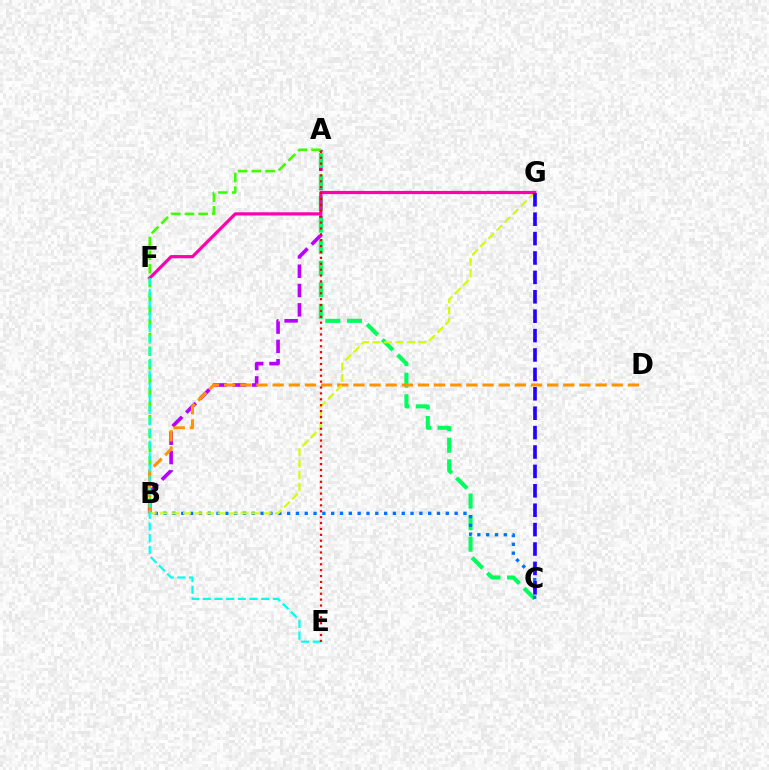{('A', 'B'): [{'color': '#b900ff', 'line_style': 'dashed', 'thickness': 2.62}, {'color': '#3dff00', 'line_style': 'dashed', 'thickness': 1.86}], ('A', 'C'): [{'color': '#00ff5c', 'line_style': 'dashed', 'thickness': 2.93}], ('B', 'C'): [{'color': '#0074ff', 'line_style': 'dotted', 'thickness': 2.4}], ('B', 'D'): [{'color': '#ff9400', 'line_style': 'dashed', 'thickness': 2.19}], ('B', 'G'): [{'color': '#d1ff00', 'line_style': 'dashed', 'thickness': 1.56}], ('F', 'G'): [{'color': '#ff00ac', 'line_style': 'solid', 'thickness': 2.3}], ('E', 'F'): [{'color': '#00fff6', 'line_style': 'dashed', 'thickness': 1.59}], ('C', 'G'): [{'color': '#2500ff', 'line_style': 'dashed', 'thickness': 2.64}], ('A', 'E'): [{'color': '#ff0000', 'line_style': 'dotted', 'thickness': 1.6}]}